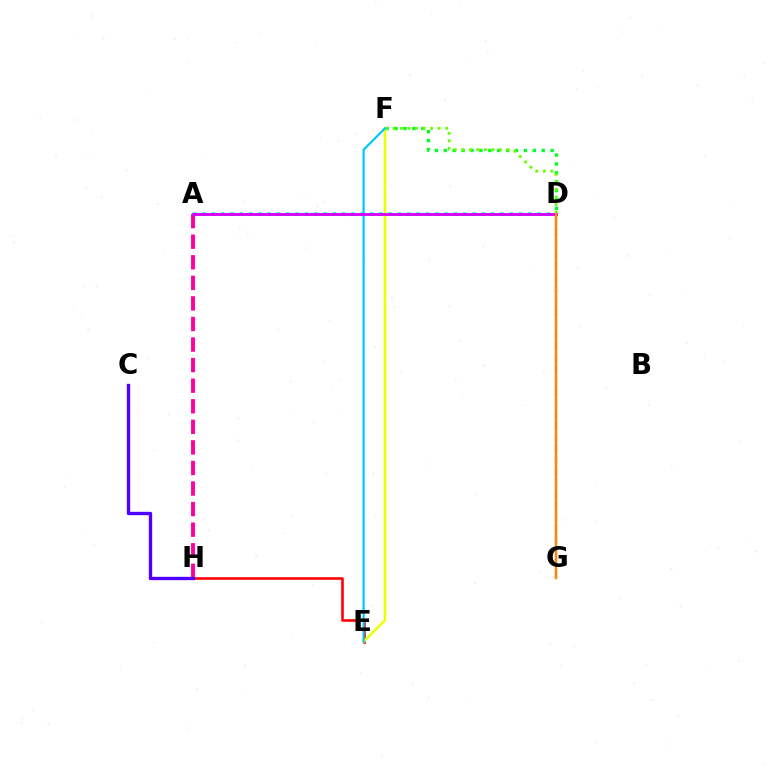{('A', 'H'): [{'color': '#ff00a0', 'line_style': 'dashed', 'thickness': 2.79}], ('D', 'F'): [{'color': '#00ff27', 'line_style': 'dotted', 'thickness': 2.42}, {'color': '#66ff00', 'line_style': 'dotted', 'thickness': 2.04}], ('A', 'D'): [{'color': '#00ffaf', 'line_style': 'dotted', 'thickness': 2.53}, {'color': '#d600ff', 'line_style': 'solid', 'thickness': 2.06}], ('E', 'H'): [{'color': '#ff0000', 'line_style': 'solid', 'thickness': 1.85}], ('E', 'F'): [{'color': '#eeff00', 'line_style': 'solid', 'thickness': 1.81}, {'color': '#00c7ff', 'line_style': 'solid', 'thickness': 1.59}], ('C', 'H'): [{'color': '#4f00ff', 'line_style': 'solid', 'thickness': 2.4}], ('D', 'G'): [{'color': '#003fff', 'line_style': 'dashed', 'thickness': 1.55}, {'color': '#ff8800', 'line_style': 'solid', 'thickness': 1.76}]}